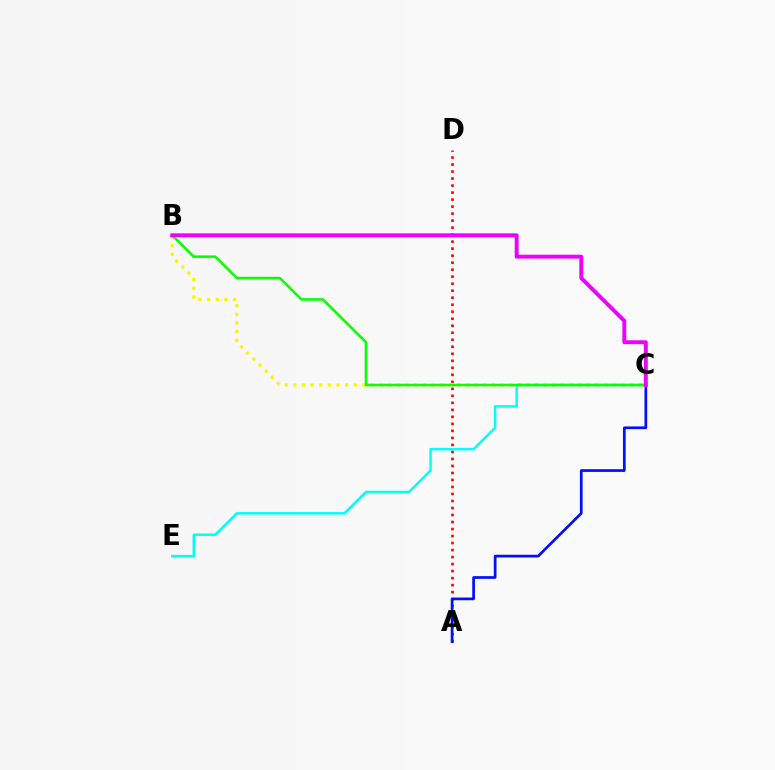{('A', 'D'): [{'color': '#ff0000', 'line_style': 'dotted', 'thickness': 1.9}], ('B', 'C'): [{'color': '#fcf500', 'line_style': 'dotted', 'thickness': 2.34}, {'color': '#08ff00', 'line_style': 'solid', 'thickness': 1.83}, {'color': '#ee00ff', 'line_style': 'solid', 'thickness': 2.8}], ('C', 'E'): [{'color': '#00fff6', 'line_style': 'solid', 'thickness': 1.79}], ('A', 'C'): [{'color': '#0010ff', 'line_style': 'solid', 'thickness': 1.95}]}